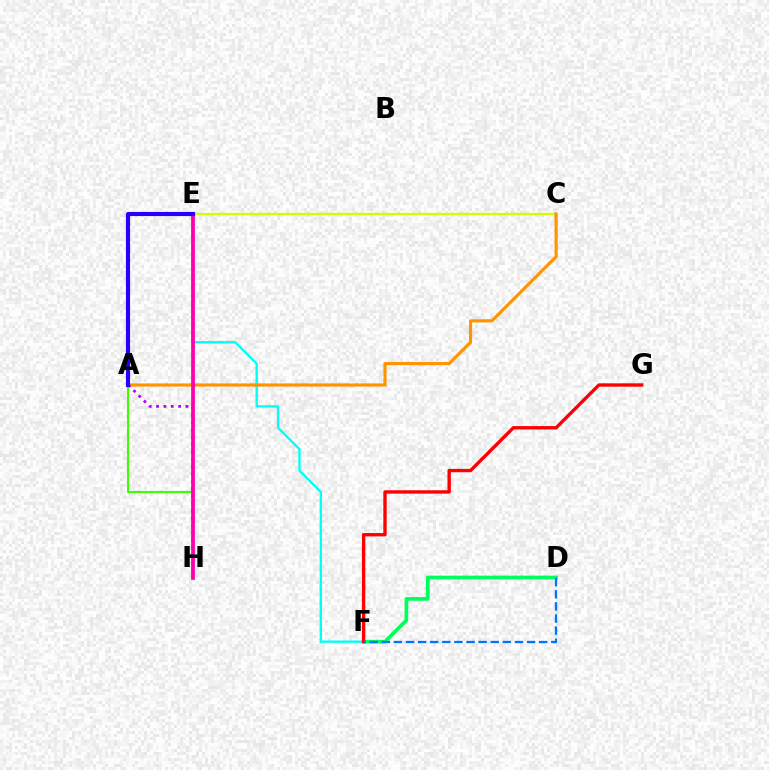{('D', 'F'): [{'color': '#00ff5c', 'line_style': 'solid', 'thickness': 2.66}, {'color': '#0074ff', 'line_style': 'dashed', 'thickness': 1.64}], ('E', 'F'): [{'color': '#00fff6', 'line_style': 'solid', 'thickness': 1.69}], ('C', 'E'): [{'color': '#d1ff00', 'line_style': 'solid', 'thickness': 1.68}], ('F', 'G'): [{'color': '#ff0000', 'line_style': 'solid', 'thickness': 2.42}], ('A', 'C'): [{'color': '#ff9400', 'line_style': 'solid', 'thickness': 2.27}], ('A', 'H'): [{'color': '#b900ff', 'line_style': 'dotted', 'thickness': 1.99}, {'color': '#3dff00', 'line_style': 'solid', 'thickness': 1.51}], ('E', 'H'): [{'color': '#ff00ac', 'line_style': 'solid', 'thickness': 2.69}], ('A', 'E'): [{'color': '#2500ff', 'line_style': 'solid', 'thickness': 2.98}]}